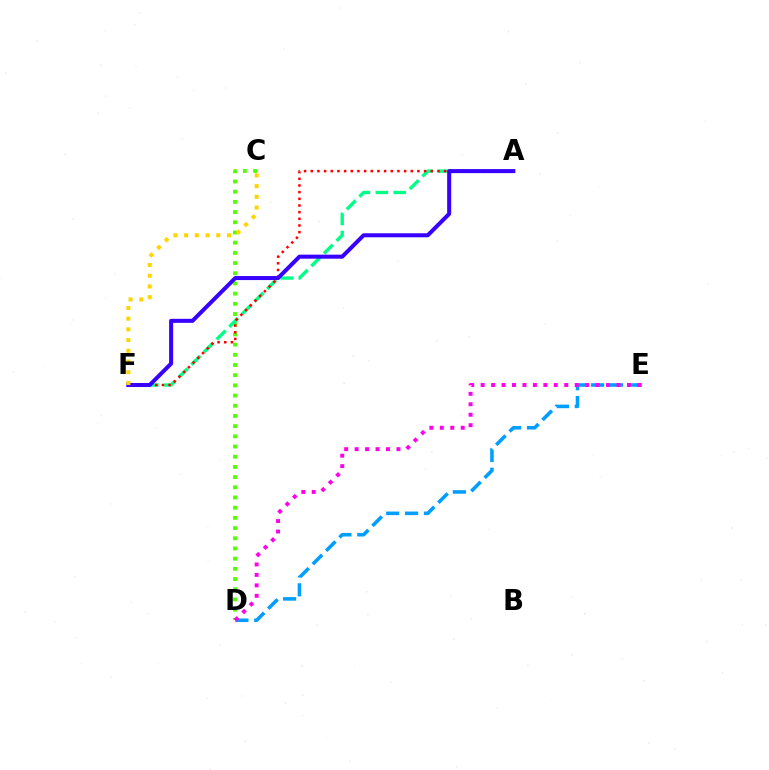{('C', 'D'): [{'color': '#4fff00', 'line_style': 'dotted', 'thickness': 2.77}], ('A', 'F'): [{'color': '#00ff86', 'line_style': 'dashed', 'thickness': 2.43}, {'color': '#ff0000', 'line_style': 'dotted', 'thickness': 1.81}, {'color': '#3700ff', 'line_style': 'solid', 'thickness': 2.9}], ('D', 'E'): [{'color': '#009eff', 'line_style': 'dashed', 'thickness': 2.56}, {'color': '#ff00ed', 'line_style': 'dotted', 'thickness': 2.84}], ('C', 'F'): [{'color': '#ffd500', 'line_style': 'dotted', 'thickness': 2.91}]}